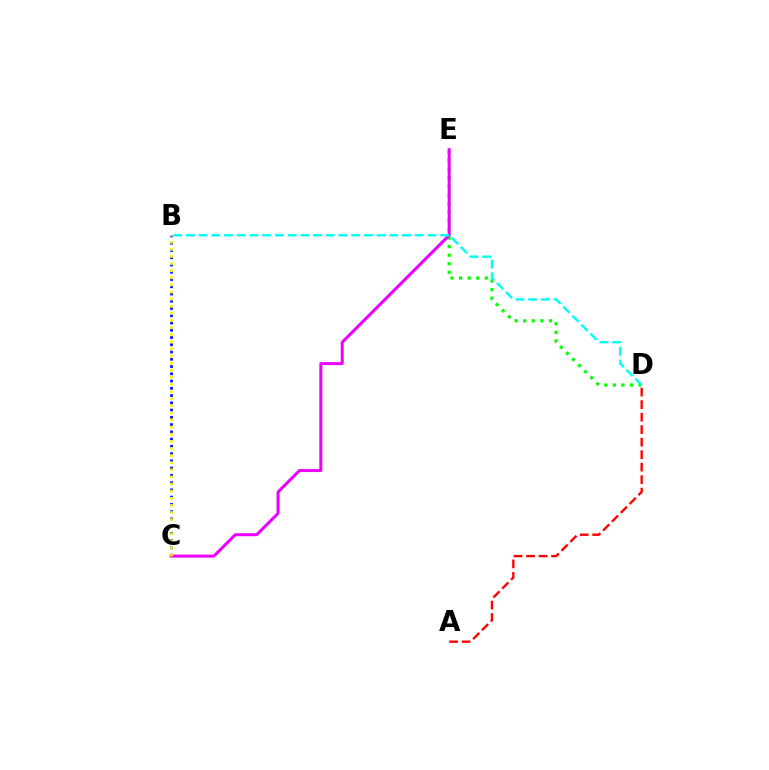{('D', 'E'): [{'color': '#08ff00', 'line_style': 'dotted', 'thickness': 2.33}], ('B', 'C'): [{'color': '#0010ff', 'line_style': 'dotted', 'thickness': 1.97}, {'color': '#fcf500', 'line_style': 'dotted', 'thickness': 1.93}], ('C', 'E'): [{'color': '#ee00ff', 'line_style': 'solid', 'thickness': 2.18}], ('A', 'D'): [{'color': '#ff0000', 'line_style': 'dashed', 'thickness': 1.7}], ('B', 'D'): [{'color': '#00fff6', 'line_style': 'dashed', 'thickness': 1.73}]}